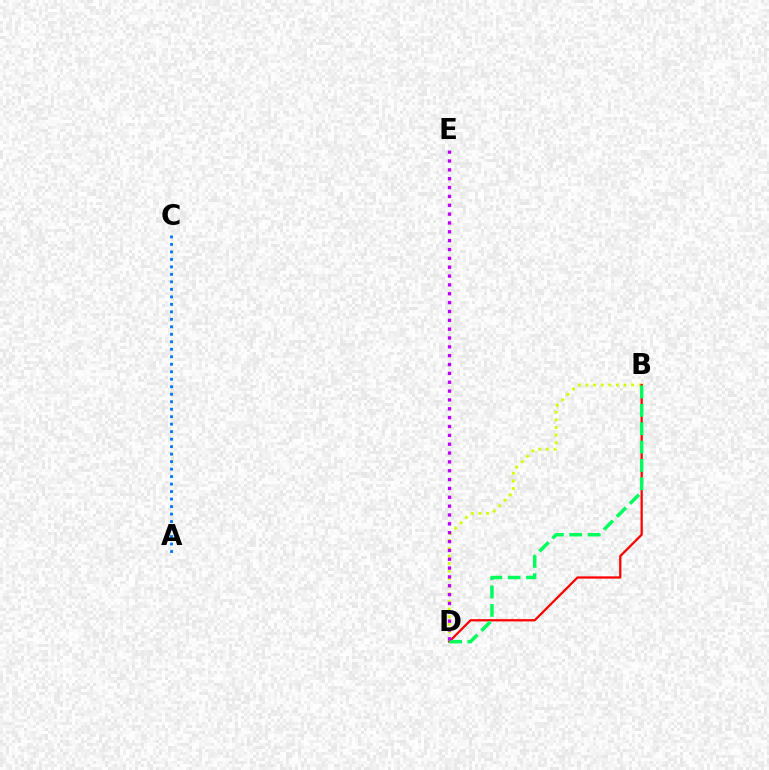{('B', 'D'): [{'color': '#d1ff00', 'line_style': 'dotted', 'thickness': 2.07}, {'color': '#ff0000', 'line_style': 'solid', 'thickness': 1.63}, {'color': '#00ff5c', 'line_style': 'dashed', 'thickness': 2.49}], ('D', 'E'): [{'color': '#b900ff', 'line_style': 'dotted', 'thickness': 2.4}], ('A', 'C'): [{'color': '#0074ff', 'line_style': 'dotted', 'thickness': 2.04}]}